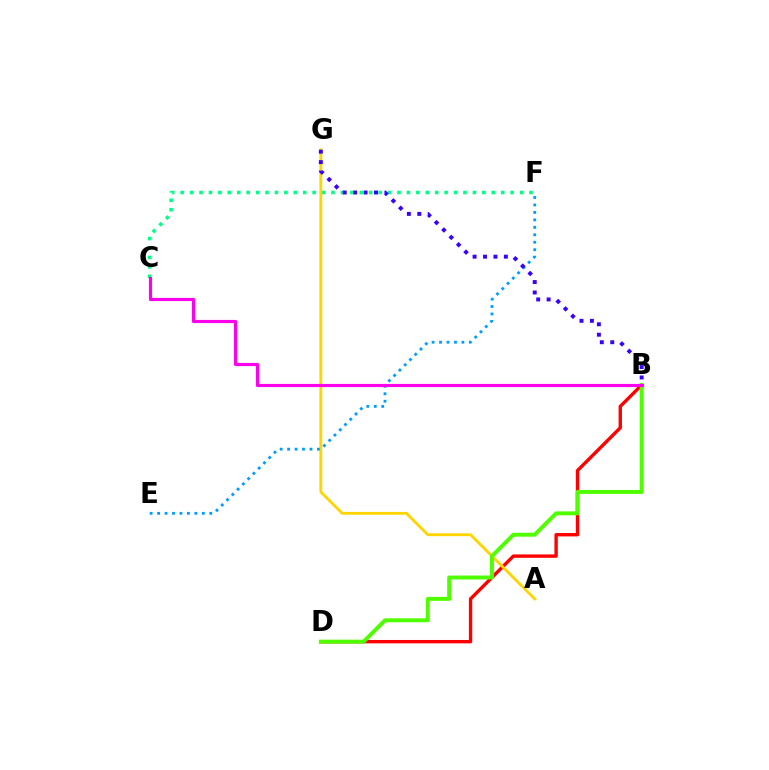{('C', 'F'): [{'color': '#00ff86', 'line_style': 'dotted', 'thickness': 2.56}], ('B', 'D'): [{'color': '#ff0000', 'line_style': 'solid', 'thickness': 2.43}, {'color': '#4fff00', 'line_style': 'solid', 'thickness': 2.84}], ('A', 'G'): [{'color': '#ffd500', 'line_style': 'solid', 'thickness': 2.04}], ('E', 'F'): [{'color': '#009eff', 'line_style': 'dotted', 'thickness': 2.03}], ('B', 'G'): [{'color': '#3700ff', 'line_style': 'dotted', 'thickness': 2.83}], ('B', 'C'): [{'color': '#ff00ed', 'line_style': 'solid', 'thickness': 2.27}]}